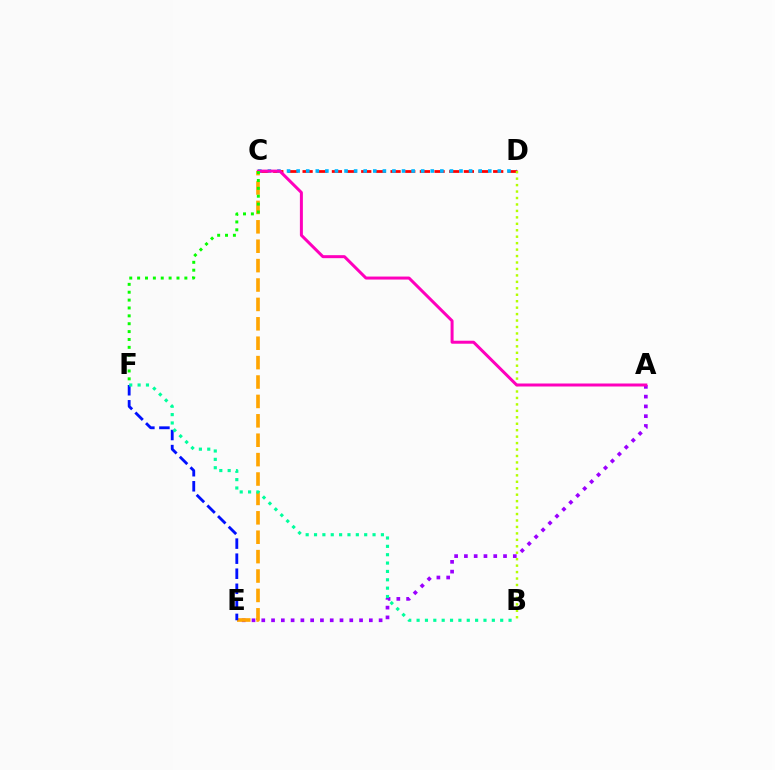{('C', 'D'): [{'color': '#ff0000', 'line_style': 'dashed', 'thickness': 1.99}, {'color': '#00b5ff', 'line_style': 'dotted', 'thickness': 2.6}], ('B', 'D'): [{'color': '#b3ff00', 'line_style': 'dotted', 'thickness': 1.75}], ('A', 'E'): [{'color': '#9b00ff', 'line_style': 'dotted', 'thickness': 2.66}], ('A', 'C'): [{'color': '#ff00bd', 'line_style': 'solid', 'thickness': 2.16}], ('C', 'E'): [{'color': '#ffa500', 'line_style': 'dashed', 'thickness': 2.64}], ('C', 'F'): [{'color': '#08ff00', 'line_style': 'dotted', 'thickness': 2.14}], ('E', 'F'): [{'color': '#0010ff', 'line_style': 'dashed', 'thickness': 2.04}], ('B', 'F'): [{'color': '#00ff9d', 'line_style': 'dotted', 'thickness': 2.27}]}